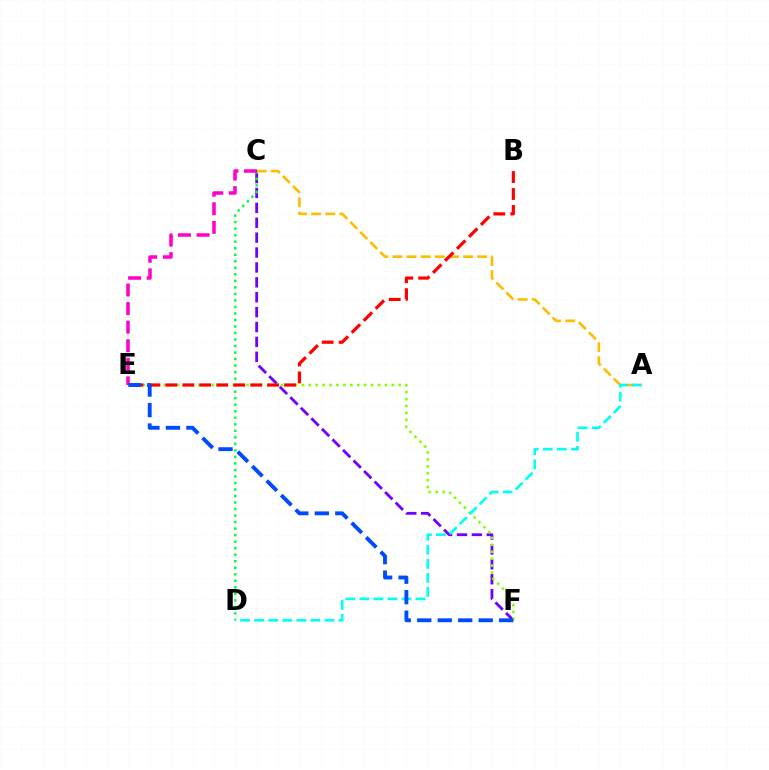{('A', 'C'): [{'color': '#ffbd00', 'line_style': 'dashed', 'thickness': 1.92}], ('C', 'F'): [{'color': '#7200ff', 'line_style': 'dashed', 'thickness': 2.02}], ('C', 'D'): [{'color': '#00ff39', 'line_style': 'dotted', 'thickness': 1.77}], ('E', 'F'): [{'color': '#84ff00', 'line_style': 'dotted', 'thickness': 1.88}, {'color': '#004bff', 'line_style': 'dashed', 'thickness': 2.78}], ('A', 'D'): [{'color': '#00fff6', 'line_style': 'dashed', 'thickness': 1.91}], ('B', 'E'): [{'color': '#ff0000', 'line_style': 'dashed', 'thickness': 2.3}], ('C', 'E'): [{'color': '#ff00cf', 'line_style': 'dashed', 'thickness': 2.52}]}